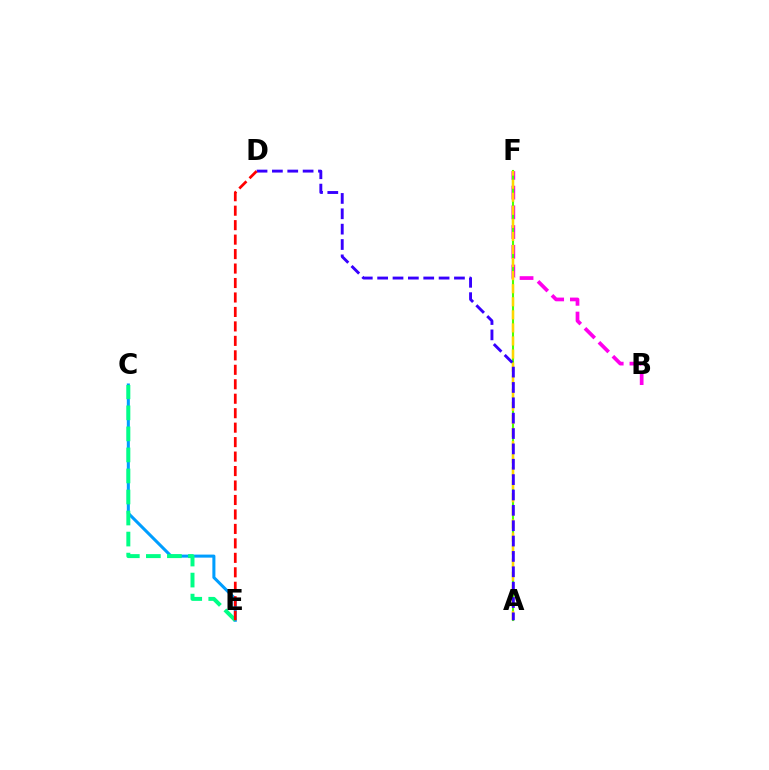{('B', 'F'): [{'color': '#ff00ed', 'line_style': 'dashed', 'thickness': 2.68}], ('A', 'F'): [{'color': '#4fff00', 'line_style': 'solid', 'thickness': 1.52}, {'color': '#ffd500', 'line_style': 'dashed', 'thickness': 1.78}], ('C', 'E'): [{'color': '#009eff', 'line_style': 'solid', 'thickness': 2.19}, {'color': '#00ff86', 'line_style': 'dashed', 'thickness': 2.86}], ('A', 'D'): [{'color': '#3700ff', 'line_style': 'dashed', 'thickness': 2.09}], ('D', 'E'): [{'color': '#ff0000', 'line_style': 'dashed', 'thickness': 1.96}]}